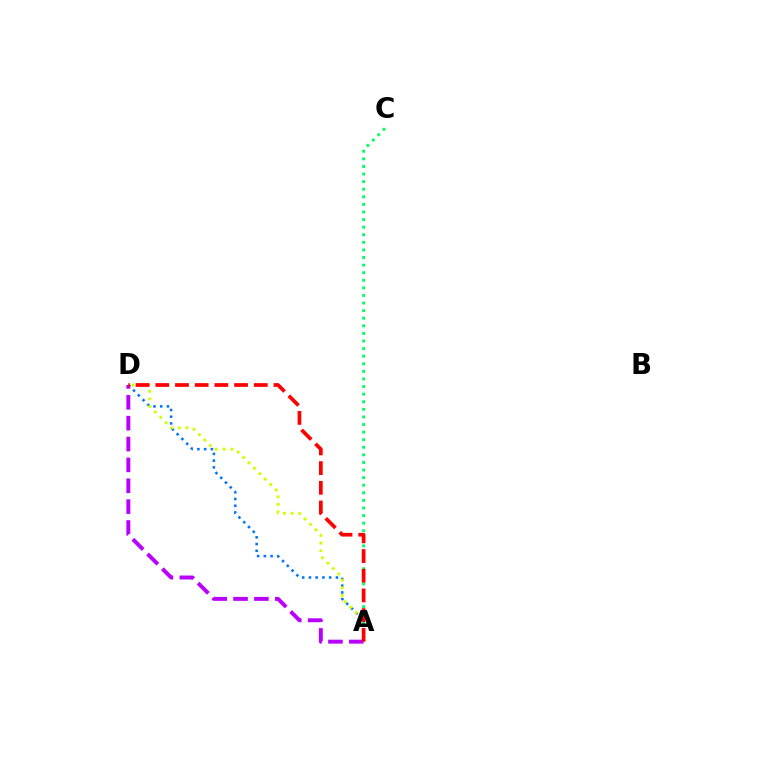{('A', 'D'): [{'color': '#0074ff', 'line_style': 'dotted', 'thickness': 1.83}, {'color': '#d1ff00', 'line_style': 'dotted', 'thickness': 2.08}, {'color': '#b900ff', 'line_style': 'dashed', 'thickness': 2.83}, {'color': '#ff0000', 'line_style': 'dashed', 'thickness': 2.68}], ('A', 'C'): [{'color': '#00ff5c', 'line_style': 'dotted', 'thickness': 2.06}]}